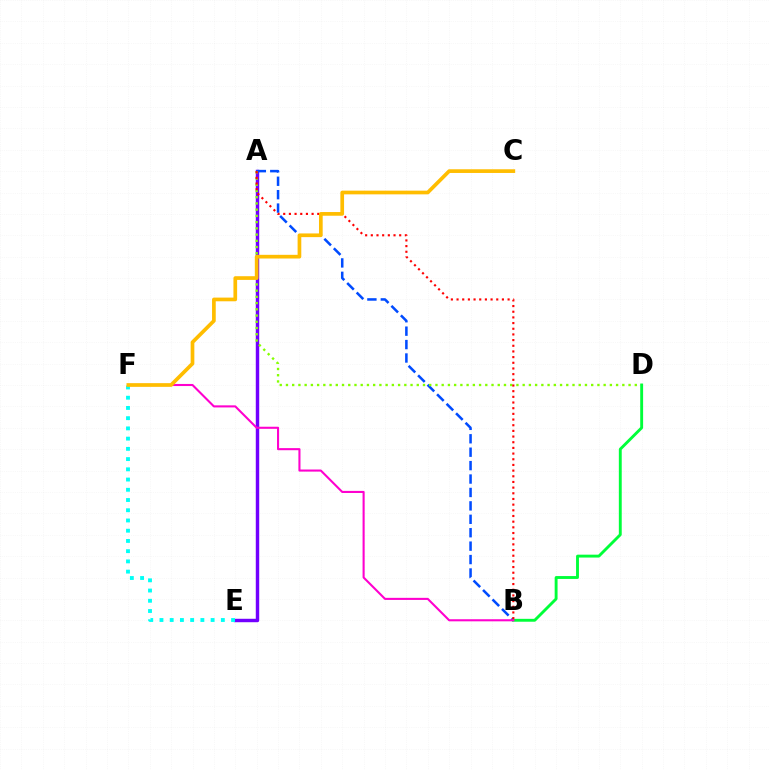{('A', 'E'): [{'color': '#7200ff', 'line_style': 'solid', 'thickness': 2.47}], ('A', 'B'): [{'color': '#004bff', 'line_style': 'dashed', 'thickness': 1.82}, {'color': '#ff0000', 'line_style': 'dotted', 'thickness': 1.54}], ('A', 'D'): [{'color': '#84ff00', 'line_style': 'dotted', 'thickness': 1.69}], ('B', 'D'): [{'color': '#00ff39', 'line_style': 'solid', 'thickness': 2.08}], ('B', 'F'): [{'color': '#ff00cf', 'line_style': 'solid', 'thickness': 1.5}], ('E', 'F'): [{'color': '#00fff6', 'line_style': 'dotted', 'thickness': 2.78}], ('C', 'F'): [{'color': '#ffbd00', 'line_style': 'solid', 'thickness': 2.66}]}